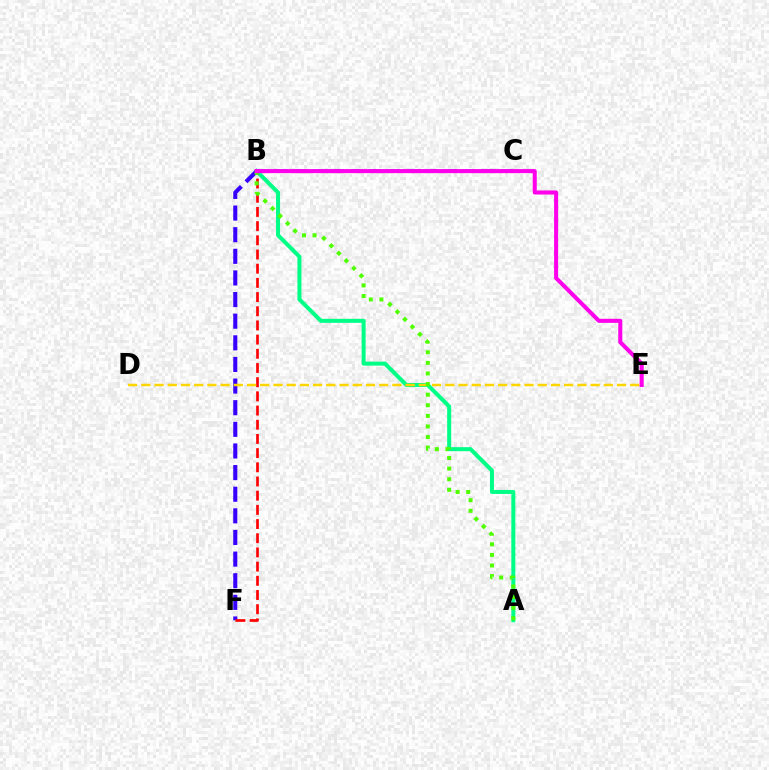{('A', 'B'): [{'color': '#00ff86', 'line_style': 'solid', 'thickness': 2.89}, {'color': '#4fff00', 'line_style': 'dotted', 'thickness': 2.88}], ('B', 'C'): [{'color': '#009eff', 'line_style': 'dashed', 'thickness': 2.55}], ('B', 'F'): [{'color': '#3700ff', 'line_style': 'dashed', 'thickness': 2.94}, {'color': '#ff0000', 'line_style': 'dashed', 'thickness': 1.93}], ('D', 'E'): [{'color': '#ffd500', 'line_style': 'dashed', 'thickness': 1.8}], ('B', 'E'): [{'color': '#ff00ed', 'line_style': 'solid', 'thickness': 2.92}]}